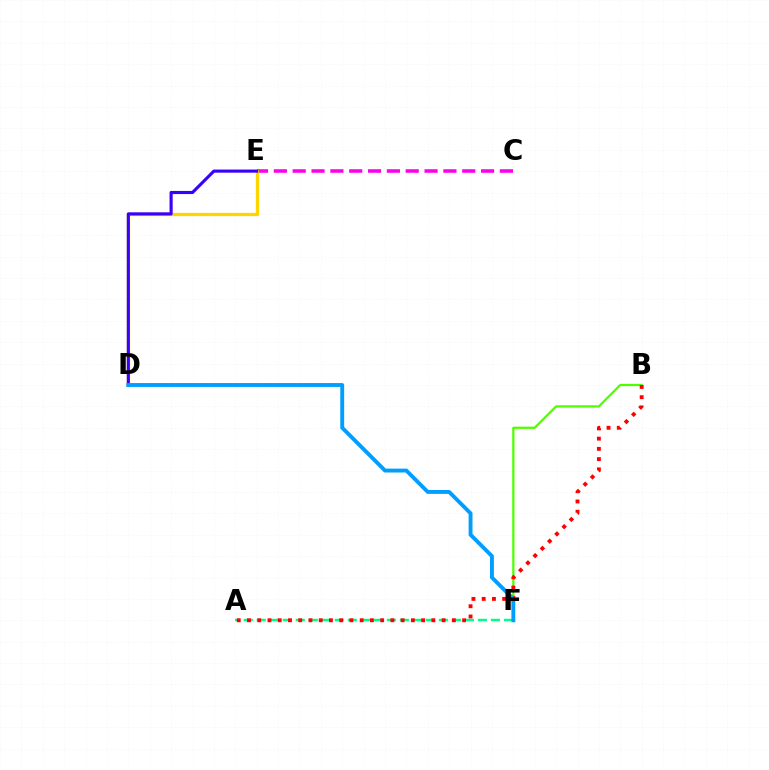{('A', 'F'): [{'color': '#00ff86', 'line_style': 'dashed', 'thickness': 1.77}], ('B', 'F'): [{'color': '#4fff00', 'line_style': 'solid', 'thickness': 1.61}], ('C', 'E'): [{'color': '#ff00ed', 'line_style': 'dashed', 'thickness': 2.56}], ('A', 'B'): [{'color': '#ff0000', 'line_style': 'dotted', 'thickness': 2.78}], ('D', 'E'): [{'color': '#ffd500', 'line_style': 'solid', 'thickness': 2.37}, {'color': '#3700ff', 'line_style': 'solid', 'thickness': 2.25}], ('D', 'F'): [{'color': '#009eff', 'line_style': 'solid', 'thickness': 2.8}]}